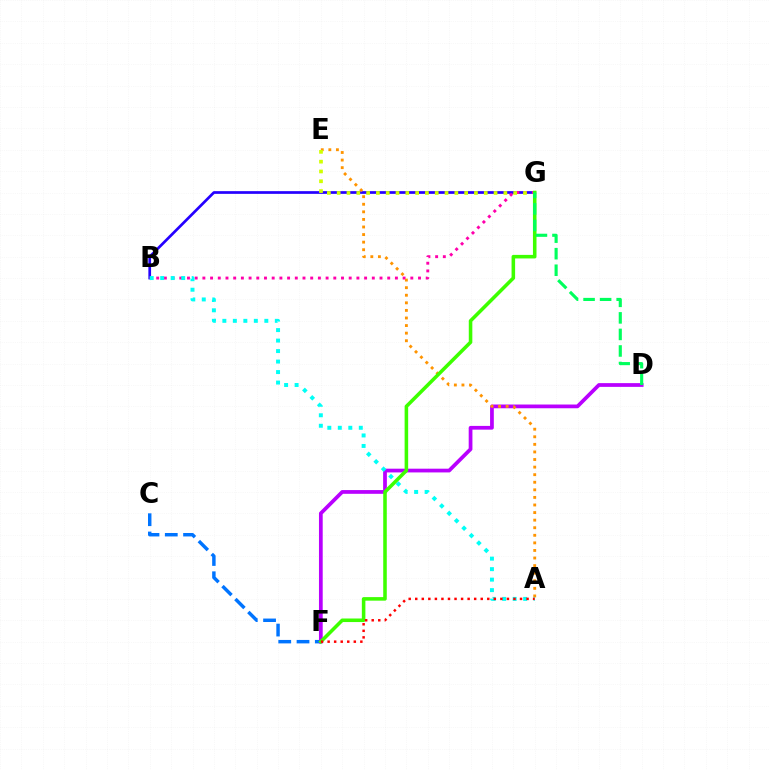{('C', 'F'): [{'color': '#0074ff', 'line_style': 'dashed', 'thickness': 2.48}], ('D', 'F'): [{'color': '#b900ff', 'line_style': 'solid', 'thickness': 2.69}], ('B', 'G'): [{'color': '#2500ff', 'line_style': 'solid', 'thickness': 1.95}, {'color': '#ff00ac', 'line_style': 'dotted', 'thickness': 2.09}], ('A', 'E'): [{'color': '#ff9400', 'line_style': 'dotted', 'thickness': 2.06}], ('E', 'G'): [{'color': '#d1ff00', 'line_style': 'dotted', 'thickness': 2.66}], ('A', 'B'): [{'color': '#00fff6', 'line_style': 'dotted', 'thickness': 2.85}], ('F', 'G'): [{'color': '#3dff00', 'line_style': 'solid', 'thickness': 2.56}], ('A', 'F'): [{'color': '#ff0000', 'line_style': 'dotted', 'thickness': 1.78}], ('D', 'G'): [{'color': '#00ff5c', 'line_style': 'dashed', 'thickness': 2.25}]}